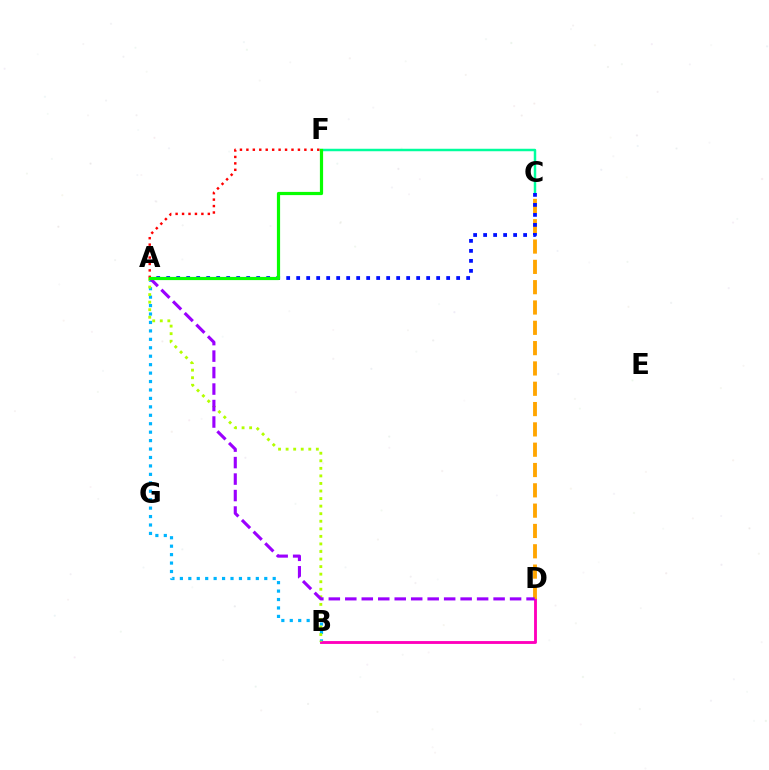{('A', 'B'): [{'color': '#00b5ff', 'line_style': 'dotted', 'thickness': 2.29}, {'color': '#b3ff00', 'line_style': 'dotted', 'thickness': 2.05}], ('B', 'D'): [{'color': '#ff00bd', 'line_style': 'solid', 'thickness': 2.06}], ('C', 'F'): [{'color': '#00ff9d', 'line_style': 'solid', 'thickness': 1.78}], ('C', 'D'): [{'color': '#ffa500', 'line_style': 'dashed', 'thickness': 2.76}], ('A', 'D'): [{'color': '#9b00ff', 'line_style': 'dashed', 'thickness': 2.24}], ('A', 'C'): [{'color': '#0010ff', 'line_style': 'dotted', 'thickness': 2.72}], ('A', 'F'): [{'color': '#ff0000', 'line_style': 'dotted', 'thickness': 1.75}, {'color': '#08ff00', 'line_style': 'solid', 'thickness': 2.3}]}